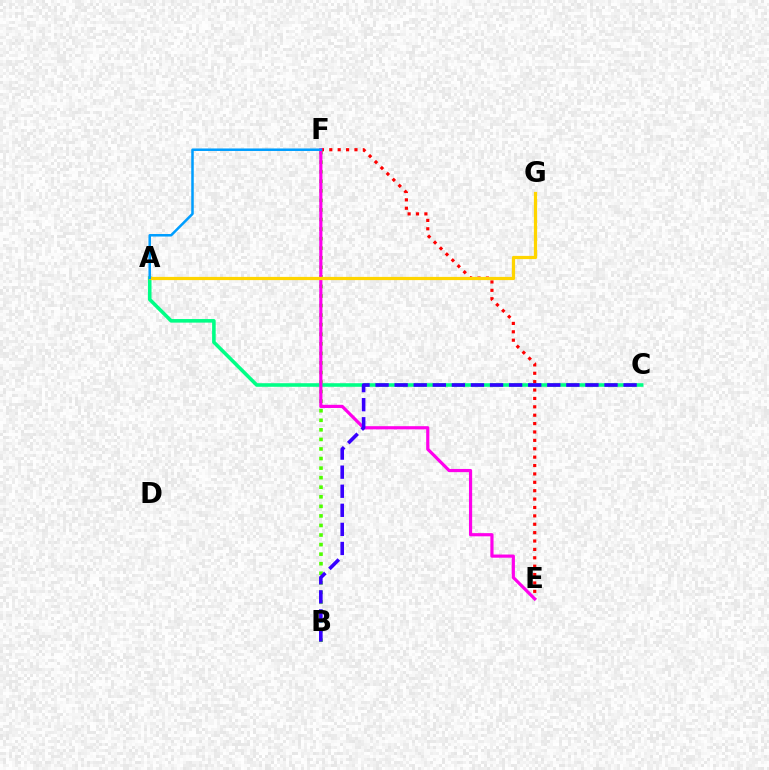{('B', 'F'): [{'color': '#4fff00', 'line_style': 'dotted', 'thickness': 2.6}], ('A', 'C'): [{'color': '#00ff86', 'line_style': 'solid', 'thickness': 2.58}], ('E', 'F'): [{'color': '#ff0000', 'line_style': 'dotted', 'thickness': 2.28}, {'color': '#ff00ed', 'line_style': 'solid', 'thickness': 2.29}], ('A', 'G'): [{'color': '#ffd500', 'line_style': 'solid', 'thickness': 2.31}], ('A', 'F'): [{'color': '#009eff', 'line_style': 'solid', 'thickness': 1.82}], ('B', 'C'): [{'color': '#3700ff', 'line_style': 'dashed', 'thickness': 2.59}]}